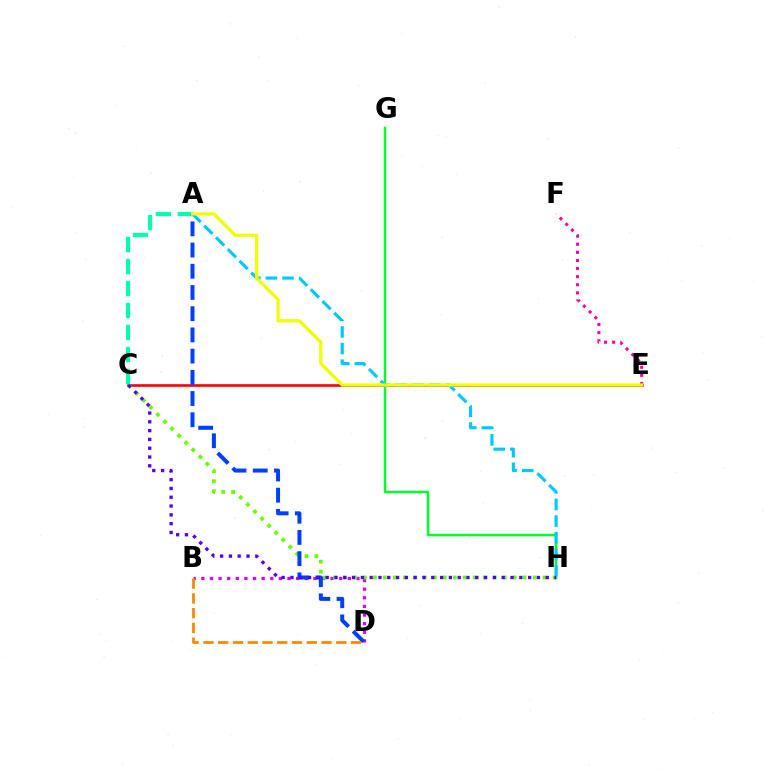{('B', 'D'): [{'color': '#d600ff', 'line_style': 'dotted', 'thickness': 2.34}, {'color': '#ff8800', 'line_style': 'dashed', 'thickness': 2.01}], ('G', 'H'): [{'color': '#00ff27', 'line_style': 'solid', 'thickness': 1.77}], ('E', 'F'): [{'color': '#ff00a0', 'line_style': 'dotted', 'thickness': 2.2}], ('C', 'E'): [{'color': '#ff0000', 'line_style': 'solid', 'thickness': 1.9}], ('A', 'C'): [{'color': '#00ffaf', 'line_style': 'dashed', 'thickness': 2.99}], ('A', 'H'): [{'color': '#00c7ff', 'line_style': 'dashed', 'thickness': 2.26}], ('C', 'H'): [{'color': '#66ff00', 'line_style': 'dotted', 'thickness': 2.71}, {'color': '#4f00ff', 'line_style': 'dotted', 'thickness': 2.39}], ('A', 'D'): [{'color': '#003fff', 'line_style': 'dashed', 'thickness': 2.88}], ('A', 'E'): [{'color': '#eeff00', 'line_style': 'solid', 'thickness': 2.33}]}